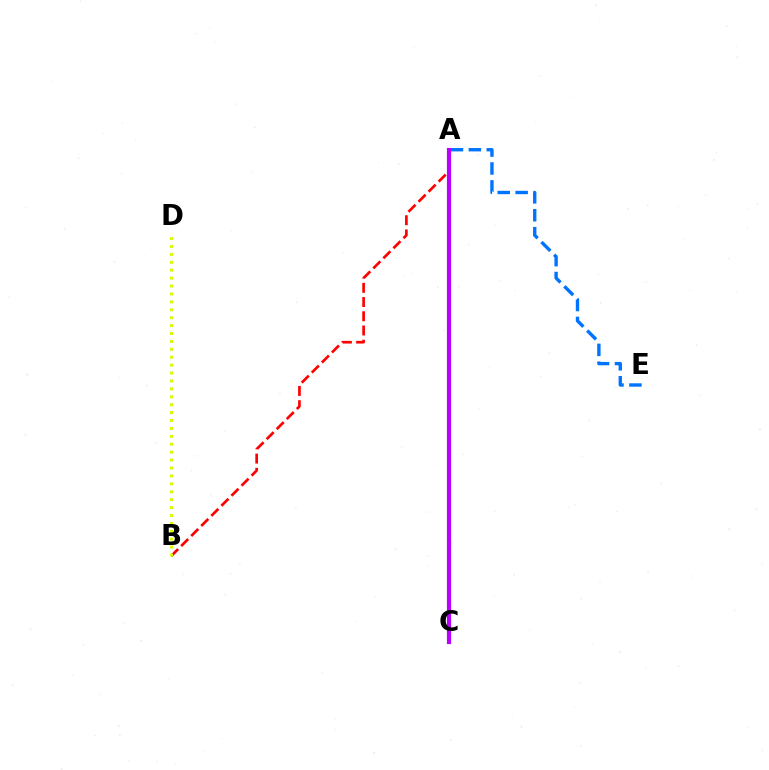{('A', 'C'): [{'color': '#00ff5c', 'line_style': 'dotted', 'thickness': 1.69}, {'color': '#b900ff', 'line_style': 'solid', 'thickness': 3.0}], ('A', 'E'): [{'color': '#0074ff', 'line_style': 'dashed', 'thickness': 2.43}], ('A', 'B'): [{'color': '#ff0000', 'line_style': 'dashed', 'thickness': 1.93}], ('B', 'D'): [{'color': '#d1ff00', 'line_style': 'dotted', 'thickness': 2.15}]}